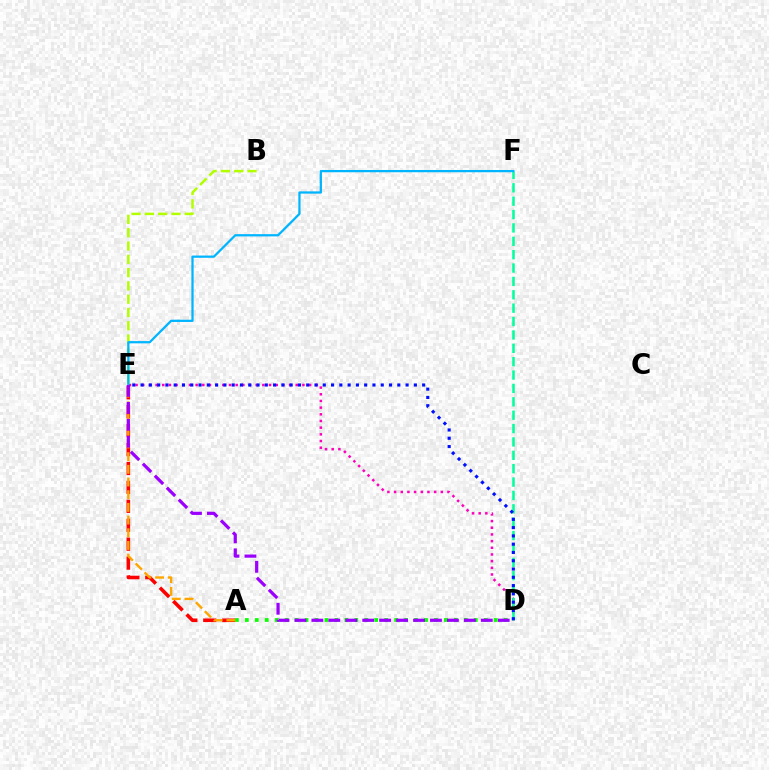{('D', 'E'): [{'color': '#ff00bd', 'line_style': 'dotted', 'thickness': 1.81}, {'color': '#9b00ff', 'line_style': 'dashed', 'thickness': 2.3}, {'color': '#0010ff', 'line_style': 'dotted', 'thickness': 2.25}], ('A', 'E'): [{'color': '#ff0000', 'line_style': 'dashed', 'thickness': 2.57}, {'color': '#ffa500', 'line_style': 'dashed', 'thickness': 1.72}], ('A', 'D'): [{'color': '#08ff00', 'line_style': 'dotted', 'thickness': 2.7}], ('D', 'F'): [{'color': '#00ff9d', 'line_style': 'dashed', 'thickness': 1.82}], ('B', 'E'): [{'color': '#b3ff00', 'line_style': 'dashed', 'thickness': 1.81}], ('E', 'F'): [{'color': '#00b5ff', 'line_style': 'solid', 'thickness': 1.62}]}